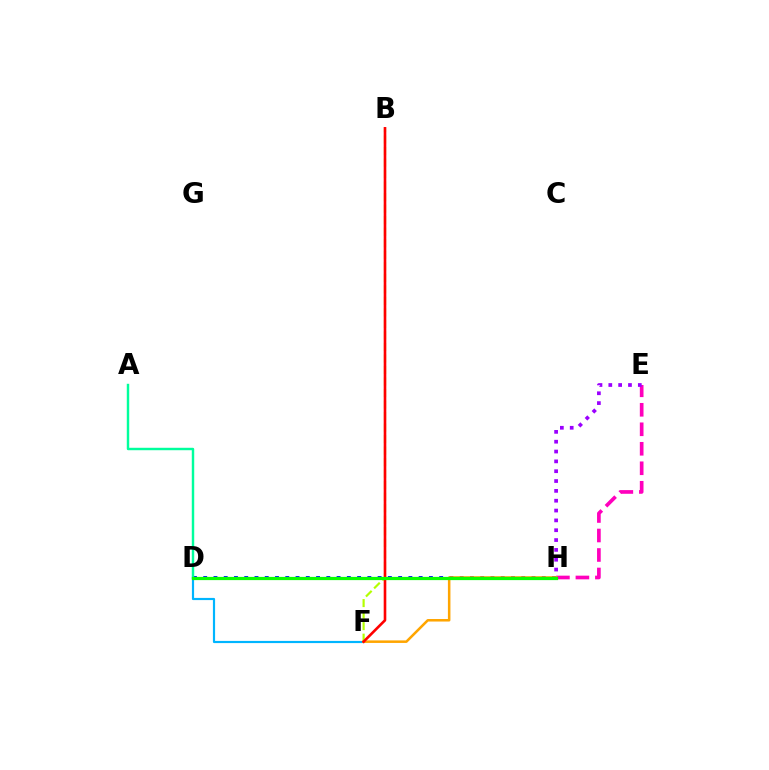{('D', 'H'): [{'color': '#0010ff', 'line_style': 'dotted', 'thickness': 2.79}, {'color': '#08ff00', 'line_style': 'solid', 'thickness': 2.32}], ('D', 'F'): [{'color': '#00b5ff', 'line_style': 'solid', 'thickness': 1.57}], ('E', 'H'): [{'color': '#ff00bd', 'line_style': 'dashed', 'thickness': 2.65}, {'color': '#9b00ff', 'line_style': 'dotted', 'thickness': 2.67}], ('F', 'H'): [{'color': '#ffa500', 'line_style': 'solid', 'thickness': 1.82}], ('B', 'F'): [{'color': '#b3ff00', 'line_style': 'dashed', 'thickness': 1.57}, {'color': '#ff0000', 'line_style': 'solid', 'thickness': 1.89}], ('A', 'D'): [{'color': '#00ff9d', 'line_style': 'solid', 'thickness': 1.75}]}